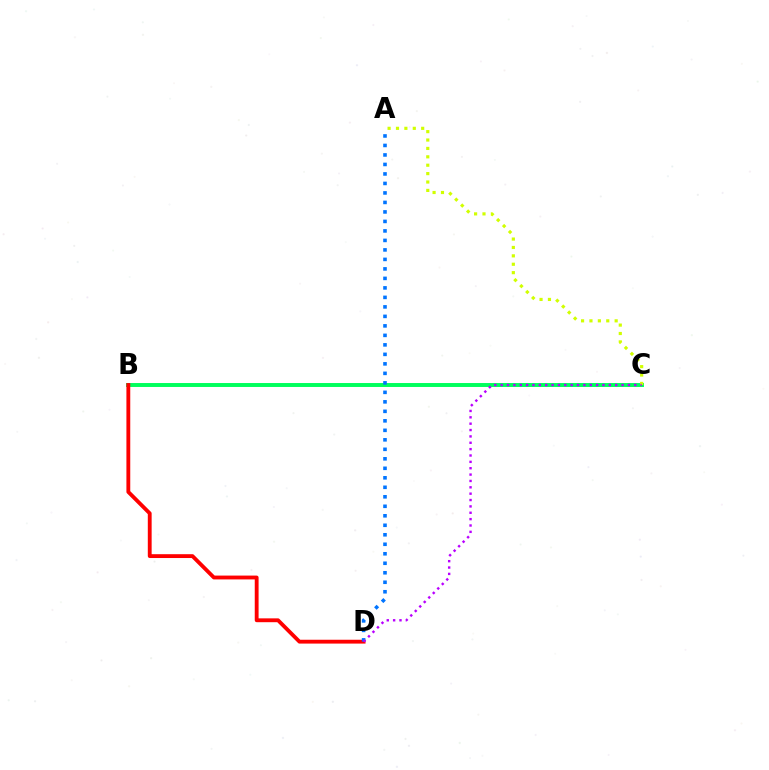{('B', 'C'): [{'color': '#00ff5c', 'line_style': 'solid', 'thickness': 2.83}], ('A', 'C'): [{'color': '#d1ff00', 'line_style': 'dotted', 'thickness': 2.28}], ('B', 'D'): [{'color': '#ff0000', 'line_style': 'solid', 'thickness': 2.77}], ('A', 'D'): [{'color': '#0074ff', 'line_style': 'dotted', 'thickness': 2.58}], ('C', 'D'): [{'color': '#b900ff', 'line_style': 'dotted', 'thickness': 1.73}]}